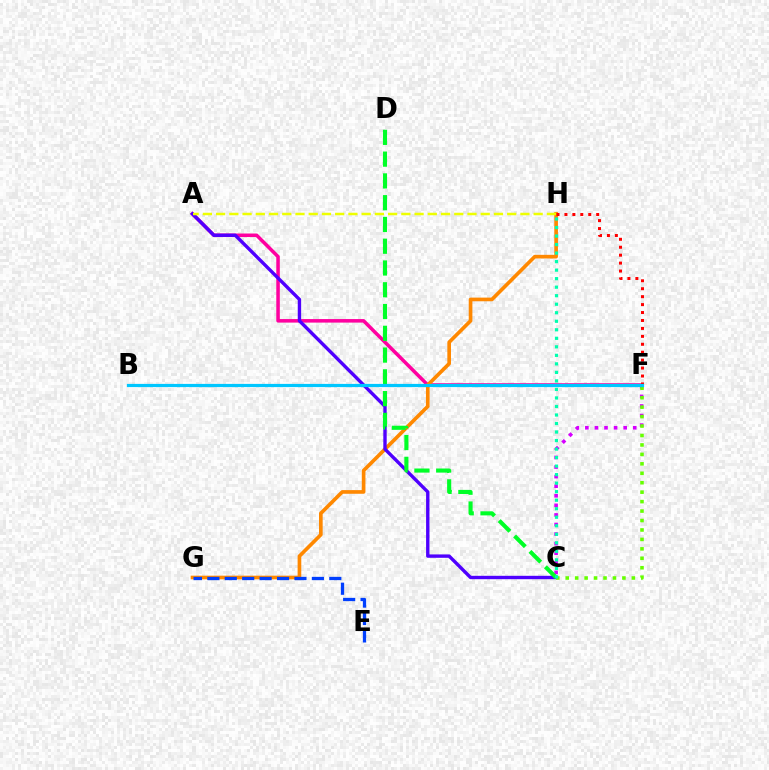{('A', 'F'): [{'color': '#ff00a0', 'line_style': 'solid', 'thickness': 2.54}], ('G', 'H'): [{'color': '#ff8800', 'line_style': 'solid', 'thickness': 2.63}], ('A', 'C'): [{'color': '#4f00ff', 'line_style': 'solid', 'thickness': 2.43}], ('E', 'G'): [{'color': '#003fff', 'line_style': 'dashed', 'thickness': 2.37}], ('A', 'H'): [{'color': '#eeff00', 'line_style': 'dashed', 'thickness': 1.8}], ('C', 'F'): [{'color': '#d600ff', 'line_style': 'dotted', 'thickness': 2.6}, {'color': '#66ff00', 'line_style': 'dotted', 'thickness': 2.57}], ('F', 'H'): [{'color': '#ff0000', 'line_style': 'dotted', 'thickness': 2.16}], ('C', 'D'): [{'color': '#00ff27', 'line_style': 'dashed', 'thickness': 2.96}], ('B', 'F'): [{'color': '#00c7ff', 'line_style': 'solid', 'thickness': 2.31}], ('C', 'H'): [{'color': '#00ffaf', 'line_style': 'dotted', 'thickness': 2.32}]}